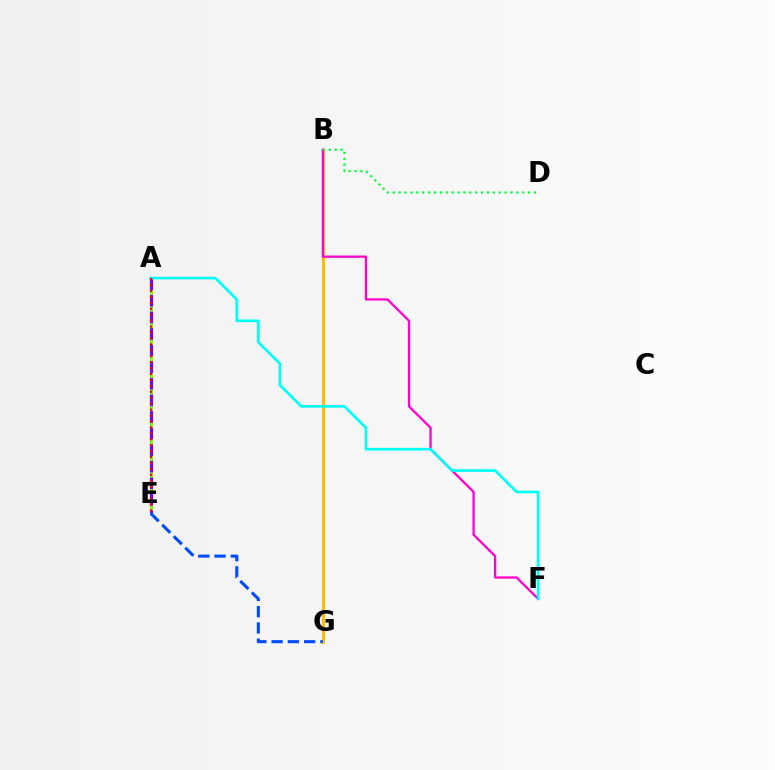{('A', 'E'): [{'color': '#84ff00', 'line_style': 'solid', 'thickness': 2.14}, {'color': '#7200ff', 'line_style': 'dashed', 'thickness': 2.25}, {'color': '#ff0000', 'line_style': 'dotted', 'thickness': 1.61}], ('B', 'G'): [{'color': '#ffbd00', 'line_style': 'solid', 'thickness': 2.2}], ('B', 'F'): [{'color': '#ff00cf', 'line_style': 'solid', 'thickness': 1.63}], ('A', 'F'): [{'color': '#00fff6', 'line_style': 'solid', 'thickness': 1.92}], ('B', 'D'): [{'color': '#00ff39', 'line_style': 'dotted', 'thickness': 1.6}], ('E', 'G'): [{'color': '#004bff', 'line_style': 'dashed', 'thickness': 2.21}]}